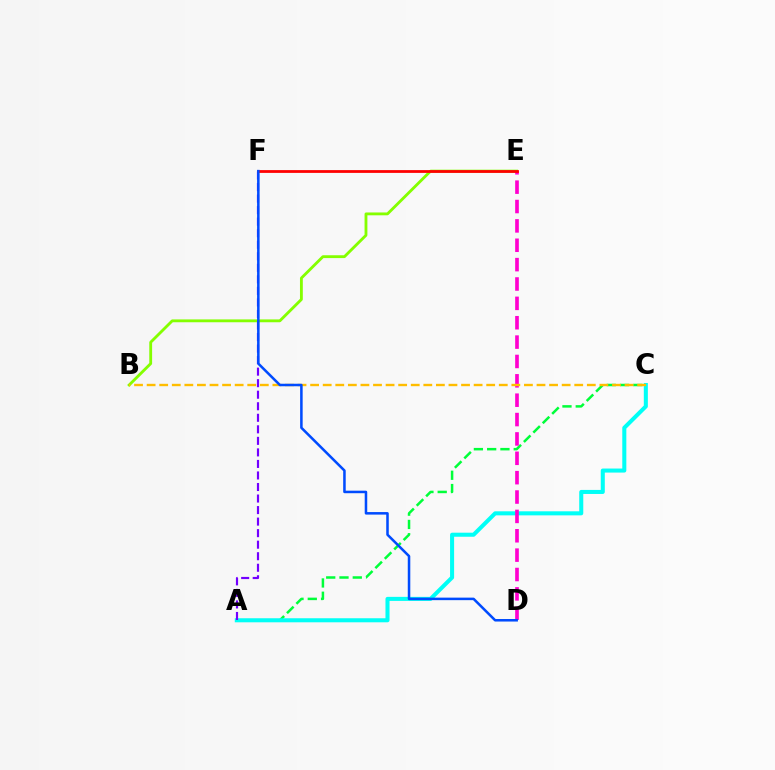{('B', 'E'): [{'color': '#84ff00', 'line_style': 'solid', 'thickness': 2.04}], ('A', 'C'): [{'color': '#00ff39', 'line_style': 'dashed', 'thickness': 1.8}, {'color': '#00fff6', 'line_style': 'solid', 'thickness': 2.91}], ('D', 'E'): [{'color': '#ff00cf', 'line_style': 'dashed', 'thickness': 2.63}], ('A', 'F'): [{'color': '#7200ff', 'line_style': 'dashed', 'thickness': 1.57}], ('B', 'C'): [{'color': '#ffbd00', 'line_style': 'dashed', 'thickness': 1.71}], ('E', 'F'): [{'color': '#ff0000', 'line_style': 'solid', 'thickness': 2.0}], ('D', 'F'): [{'color': '#004bff', 'line_style': 'solid', 'thickness': 1.82}]}